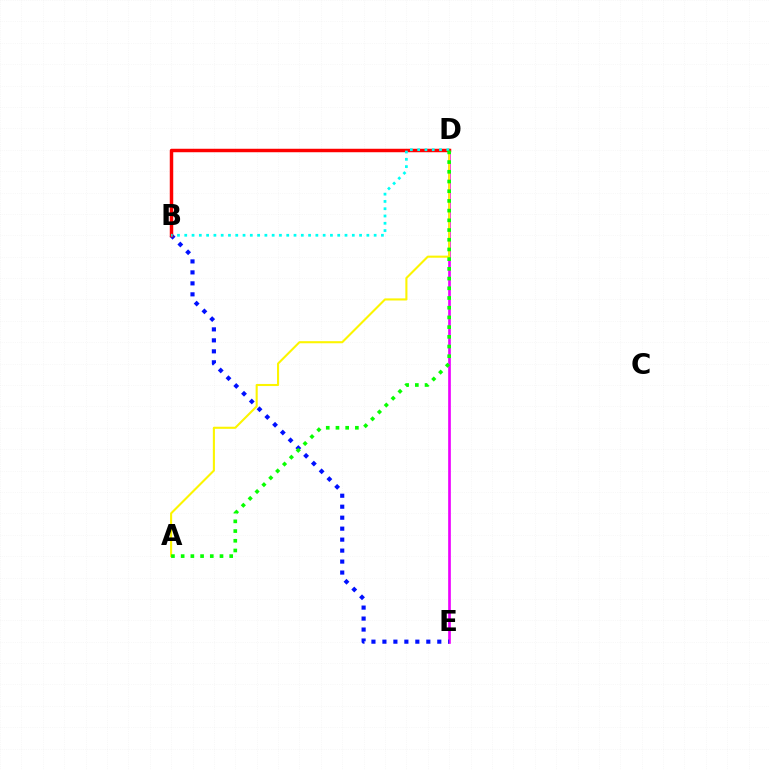{('D', 'E'): [{'color': '#ee00ff', 'line_style': 'solid', 'thickness': 1.92}], ('A', 'D'): [{'color': '#fcf500', 'line_style': 'solid', 'thickness': 1.51}, {'color': '#08ff00', 'line_style': 'dotted', 'thickness': 2.64}], ('B', 'E'): [{'color': '#0010ff', 'line_style': 'dotted', 'thickness': 2.98}], ('B', 'D'): [{'color': '#ff0000', 'line_style': 'solid', 'thickness': 2.5}, {'color': '#00fff6', 'line_style': 'dotted', 'thickness': 1.98}]}